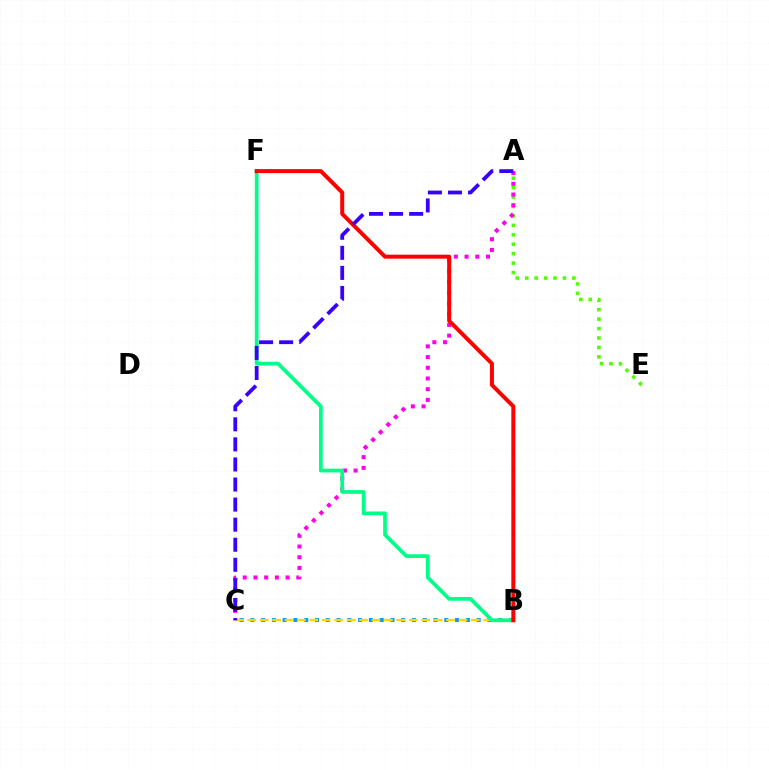{('B', 'C'): [{'color': '#009eff', 'line_style': 'dotted', 'thickness': 2.93}, {'color': '#ffd500', 'line_style': 'dashed', 'thickness': 1.69}], ('A', 'E'): [{'color': '#4fff00', 'line_style': 'dotted', 'thickness': 2.56}], ('A', 'C'): [{'color': '#ff00ed', 'line_style': 'dotted', 'thickness': 2.91}, {'color': '#3700ff', 'line_style': 'dashed', 'thickness': 2.73}], ('B', 'F'): [{'color': '#00ff86', 'line_style': 'solid', 'thickness': 2.67}, {'color': '#ff0000', 'line_style': 'solid', 'thickness': 2.87}]}